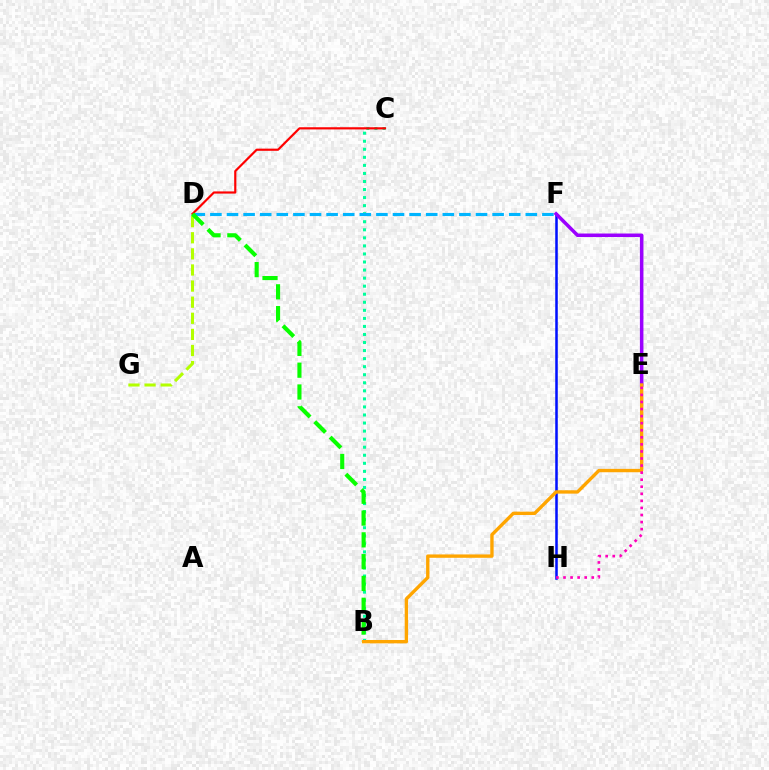{('B', 'C'): [{'color': '#00ff9d', 'line_style': 'dotted', 'thickness': 2.19}], ('D', 'F'): [{'color': '#00b5ff', 'line_style': 'dashed', 'thickness': 2.26}], ('D', 'G'): [{'color': '#b3ff00', 'line_style': 'dashed', 'thickness': 2.19}], ('F', 'H'): [{'color': '#0010ff', 'line_style': 'solid', 'thickness': 1.82}], ('C', 'D'): [{'color': '#ff0000', 'line_style': 'solid', 'thickness': 1.57}], ('E', 'F'): [{'color': '#9b00ff', 'line_style': 'solid', 'thickness': 2.53}], ('B', 'D'): [{'color': '#08ff00', 'line_style': 'dashed', 'thickness': 2.96}], ('B', 'E'): [{'color': '#ffa500', 'line_style': 'solid', 'thickness': 2.42}], ('E', 'H'): [{'color': '#ff00bd', 'line_style': 'dotted', 'thickness': 1.92}]}